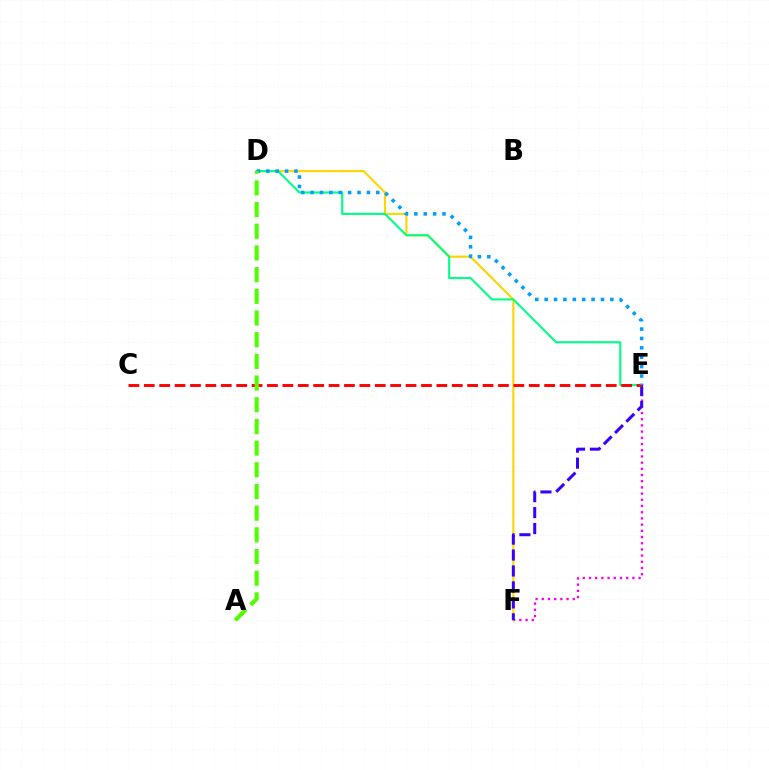{('E', 'F'): [{'color': '#ff00ed', 'line_style': 'dotted', 'thickness': 1.68}, {'color': '#3700ff', 'line_style': 'dashed', 'thickness': 2.17}], ('D', 'F'): [{'color': '#ffd500', 'line_style': 'solid', 'thickness': 1.54}], ('D', 'E'): [{'color': '#00ff86', 'line_style': 'solid', 'thickness': 1.52}, {'color': '#009eff', 'line_style': 'dotted', 'thickness': 2.55}], ('C', 'E'): [{'color': '#ff0000', 'line_style': 'dashed', 'thickness': 2.09}], ('A', 'D'): [{'color': '#4fff00', 'line_style': 'dashed', 'thickness': 2.95}]}